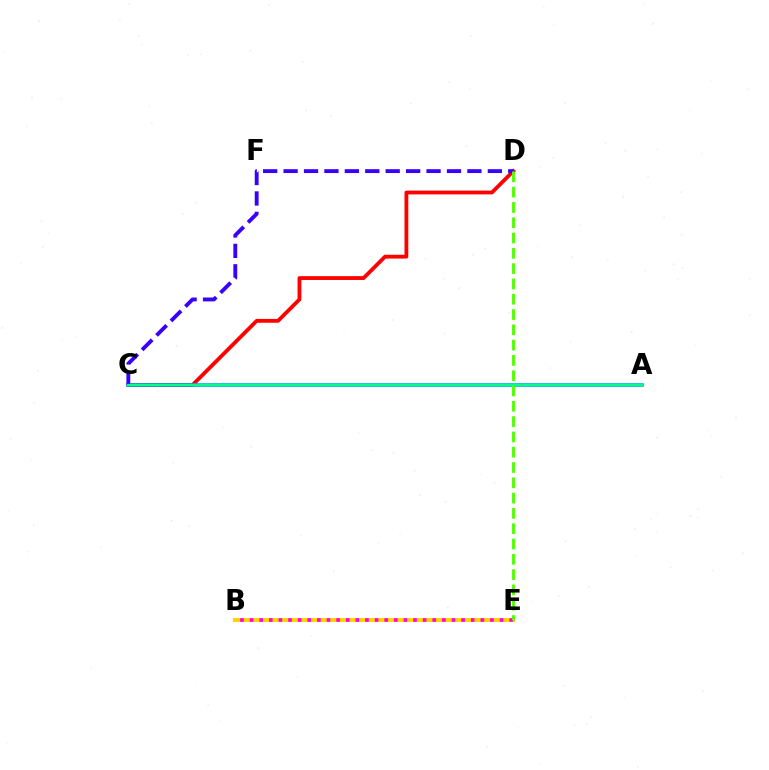{('C', 'D'): [{'color': '#ff0000', 'line_style': 'solid', 'thickness': 2.74}, {'color': '#3700ff', 'line_style': 'dashed', 'thickness': 2.77}], ('A', 'C'): [{'color': '#009eff', 'line_style': 'solid', 'thickness': 2.58}, {'color': '#00ff86', 'line_style': 'solid', 'thickness': 1.67}], ('B', 'E'): [{'color': '#ffd500', 'line_style': 'solid', 'thickness': 2.94}, {'color': '#ff00ed', 'line_style': 'dotted', 'thickness': 2.61}], ('D', 'E'): [{'color': '#4fff00', 'line_style': 'dashed', 'thickness': 2.08}]}